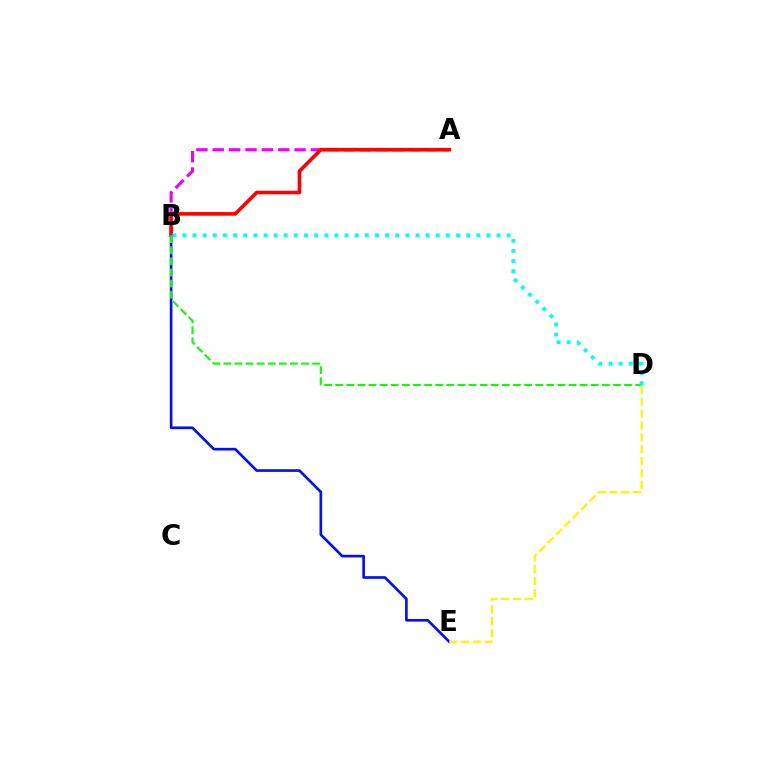{('B', 'E'): [{'color': '#0010ff', 'line_style': 'solid', 'thickness': 1.92}], ('A', 'B'): [{'color': '#ee00ff', 'line_style': 'dashed', 'thickness': 2.22}, {'color': '#ff0000', 'line_style': 'solid', 'thickness': 2.61}], ('D', 'E'): [{'color': '#fcf500', 'line_style': 'dashed', 'thickness': 1.61}], ('B', 'D'): [{'color': '#08ff00', 'line_style': 'dashed', 'thickness': 1.51}, {'color': '#00fff6', 'line_style': 'dotted', 'thickness': 2.75}]}